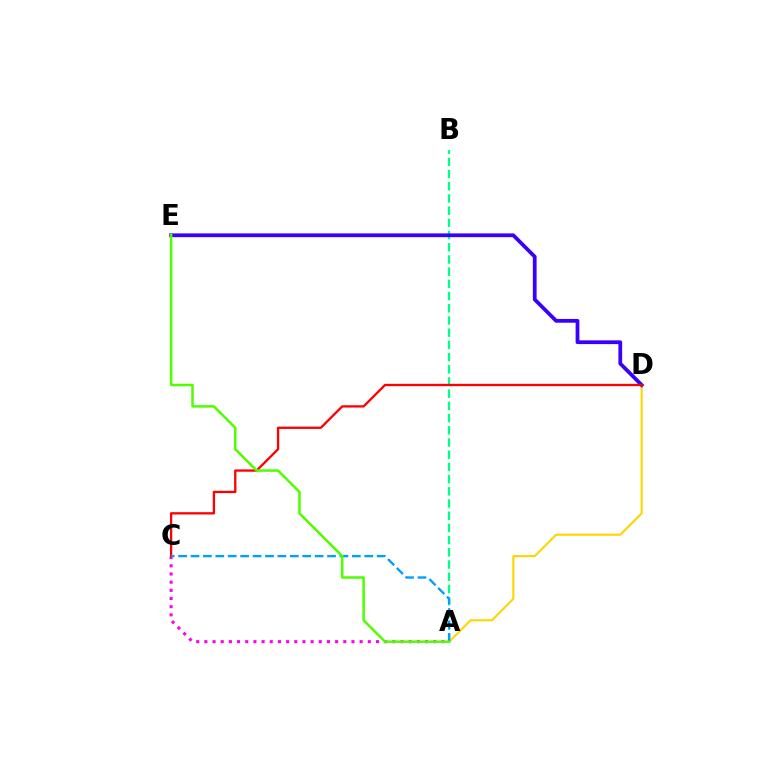{('A', 'C'): [{'color': '#ff00ed', 'line_style': 'dotted', 'thickness': 2.22}, {'color': '#009eff', 'line_style': 'dashed', 'thickness': 1.69}], ('A', 'B'): [{'color': '#00ff86', 'line_style': 'dashed', 'thickness': 1.66}], ('A', 'D'): [{'color': '#ffd500', 'line_style': 'solid', 'thickness': 1.52}], ('D', 'E'): [{'color': '#3700ff', 'line_style': 'solid', 'thickness': 2.71}], ('C', 'D'): [{'color': '#ff0000', 'line_style': 'solid', 'thickness': 1.66}], ('A', 'E'): [{'color': '#4fff00', 'line_style': 'solid', 'thickness': 1.81}]}